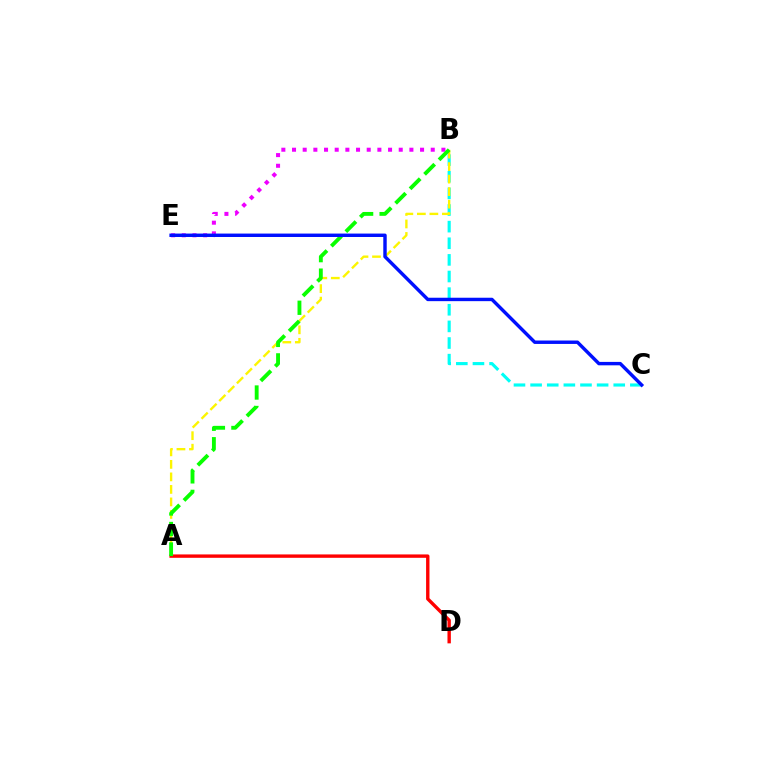{('B', 'E'): [{'color': '#ee00ff', 'line_style': 'dotted', 'thickness': 2.9}], ('B', 'C'): [{'color': '#00fff6', 'line_style': 'dashed', 'thickness': 2.26}], ('A', 'B'): [{'color': '#fcf500', 'line_style': 'dashed', 'thickness': 1.7}, {'color': '#08ff00', 'line_style': 'dashed', 'thickness': 2.78}], ('A', 'D'): [{'color': '#ff0000', 'line_style': 'solid', 'thickness': 2.43}], ('C', 'E'): [{'color': '#0010ff', 'line_style': 'solid', 'thickness': 2.46}]}